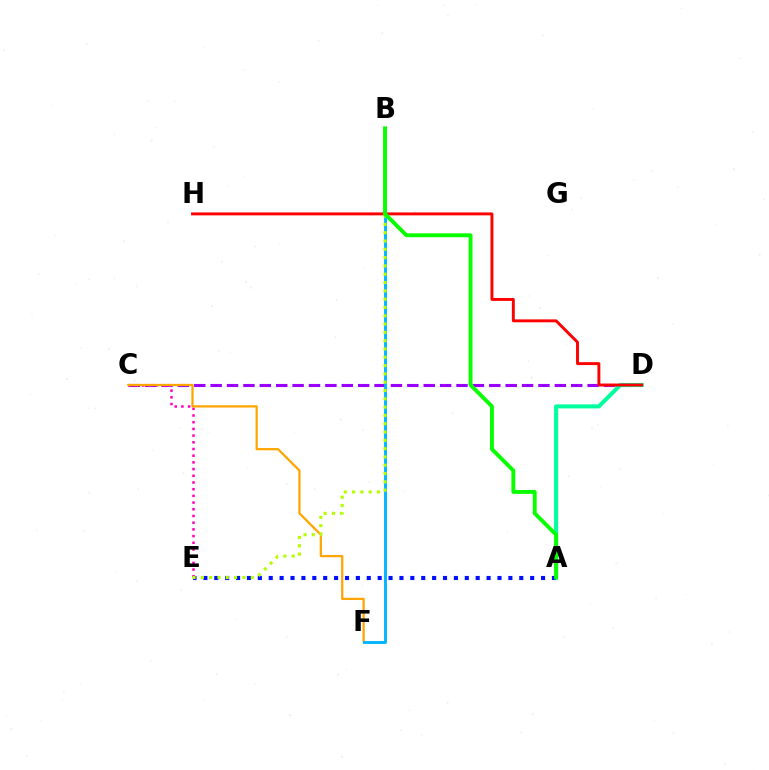{('C', 'D'): [{'color': '#9b00ff', 'line_style': 'dashed', 'thickness': 2.23}], ('C', 'E'): [{'color': '#ff00bd', 'line_style': 'dotted', 'thickness': 1.82}], ('A', 'D'): [{'color': '#00ff9d', 'line_style': 'solid', 'thickness': 2.92}], ('A', 'E'): [{'color': '#0010ff', 'line_style': 'dotted', 'thickness': 2.96}], ('C', 'F'): [{'color': '#ffa500', 'line_style': 'solid', 'thickness': 1.62}], ('D', 'H'): [{'color': '#ff0000', 'line_style': 'solid', 'thickness': 2.1}], ('B', 'F'): [{'color': '#00b5ff', 'line_style': 'solid', 'thickness': 2.08}], ('B', 'E'): [{'color': '#b3ff00', 'line_style': 'dotted', 'thickness': 2.26}], ('A', 'B'): [{'color': '#08ff00', 'line_style': 'solid', 'thickness': 2.8}]}